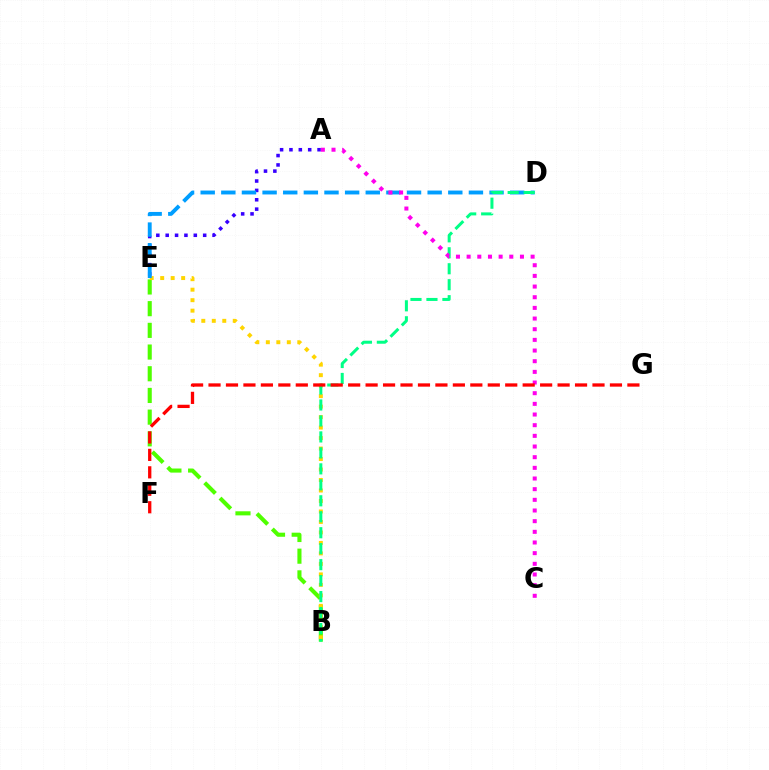{('B', 'E'): [{'color': '#4fff00', 'line_style': 'dashed', 'thickness': 2.95}, {'color': '#ffd500', 'line_style': 'dotted', 'thickness': 2.85}], ('A', 'E'): [{'color': '#3700ff', 'line_style': 'dotted', 'thickness': 2.55}], ('D', 'E'): [{'color': '#009eff', 'line_style': 'dashed', 'thickness': 2.8}], ('B', 'D'): [{'color': '#00ff86', 'line_style': 'dashed', 'thickness': 2.17}], ('A', 'C'): [{'color': '#ff00ed', 'line_style': 'dotted', 'thickness': 2.9}], ('F', 'G'): [{'color': '#ff0000', 'line_style': 'dashed', 'thickness': 2.37}]}